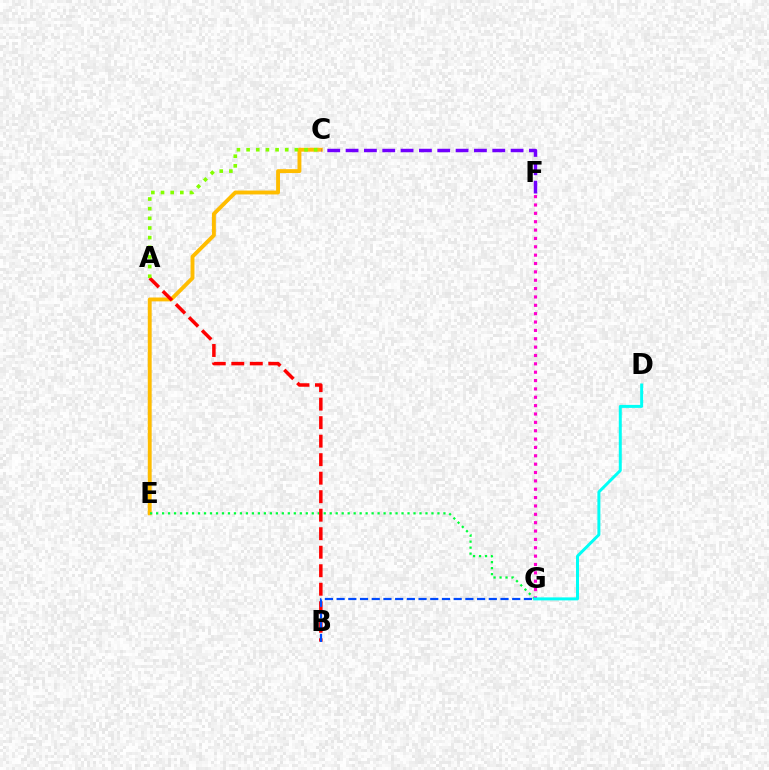{('C', 'E'): [{'color': '#ffbd00', 'line_style': 'solid', 'thickness': 2.79}], ('E', 'G'): [{'color': '#00ff39', 'line_style': 'dotted', 'thickness': 1.63}], ('A', 'B'): [{'color': '#ff0000', 'line_style': 'dashed', 'thickness': 2.51}], ('B', 'G'): [{'color': '#004bff', 'line_style': 'dashed', 'thickness': 1.59}], ('F', 'G'): [{'color': '#ff00cf', 'line_style': 'dotted', 'thickness': 2.27}], ('D', 'G'): [{'color': '#00fff6', 'line_style': 'solid', 'thickness': 2.15}], ('C', 'F'): [{'color': '#7200ff', 'line_style': 'dashed', 'thickness': 2.49}], ('A', 'C'): [{'color': '#84ff00', 'line_style': 'dotted', 'thickness': 2.62}]}